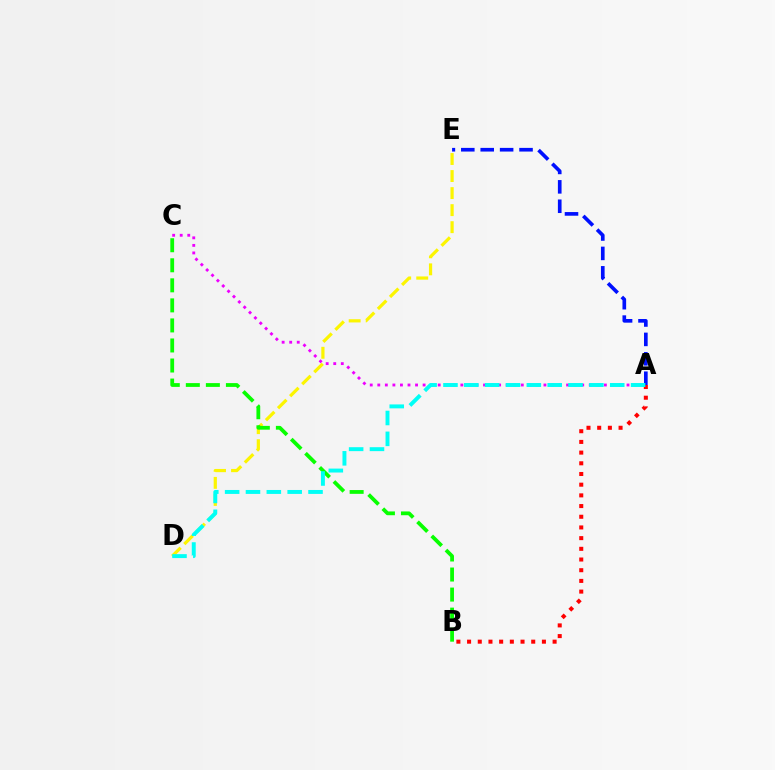{('A', 'E'): [{'color': '#0010ff', 'line_style': 'dashed', 'thickness': 2.64}], ('D', 'E'): [{'color': '#fcf500', 'line_style': 'dashed', 'thickness': 2.32}], ('B', 'C'): [{'color': '#08ff00', 'line_style': 'dashed', 'thickness': 2.72}], ('A', 'C'): [{'color': '#ee00ff', 'line_style': 'dotted', 'thickness': 2.05}], ('A', 'B'): [{'color': '#ff0000', 'line_style': 'dotted', 'thickness': 2.9}], ('A', 'D'): [{'color': '#00fff6', 'line_style': 'dashed', 'thickness': 2.83}]}